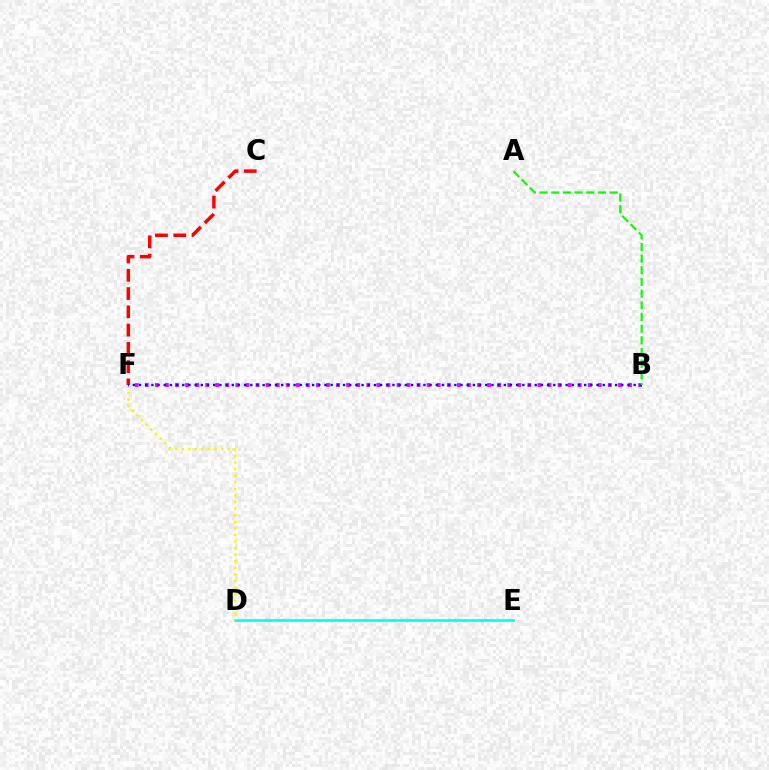{('D', 'E'): [{'color': '#00fff6', 'line_style': 'solid', 'thickness': 1.92}], ('D', 'F'): [{'color': '#fcf500', 'line_style': 'dotted', 'thickness': 1.79}], ('B', 'F'): [{'color': '#ee00ff', 'line_style': 'dotted', 'thickness': 2.74}, {'color': '#0010ff', 'line_style': 'dotted', 'thickness': 1.68}], ('C', 'F'): [{'color': '#ff0000', 'line_style': 'dashed', 'thickness': 2.48}], ('A', 'B'): [{'color': '#08ff00', 'line_style': 'dashed', 'thickness': 1.59}]}